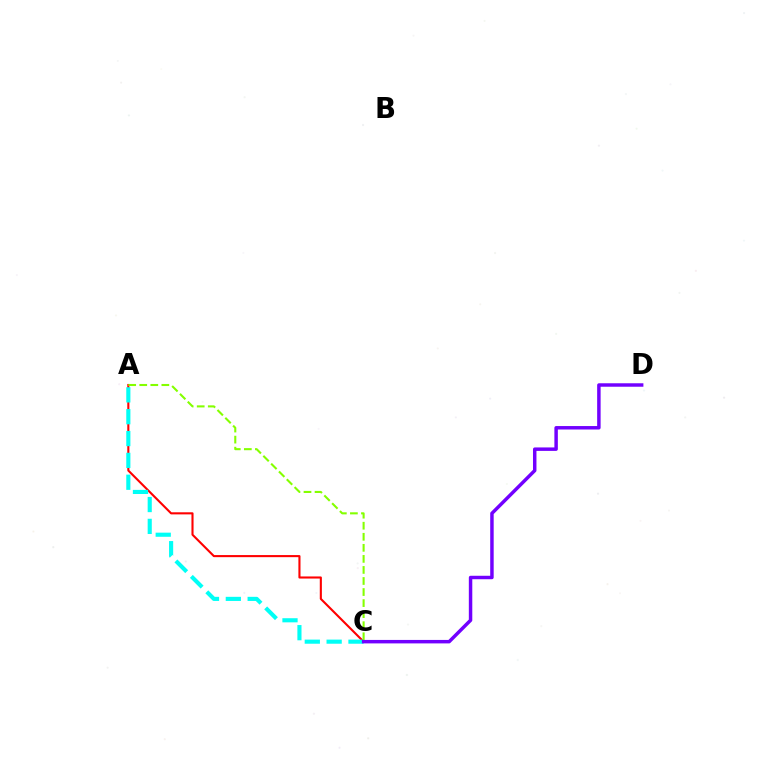{('A', 'C'): [{'color': '#ff0000', 'line_style': 'solid', 'thickness': 1.51}, {'color': '#00fff6', 'line_style': 'dashed', 'thickness': 2.97}, {'color': '#84ff00', 'line_style': 'dashed', 'thickness': 1.5}], ('C', 'D'): [{'color': '#7200ff', 'line_style': 'solid', 'thickness': 2.49}]}